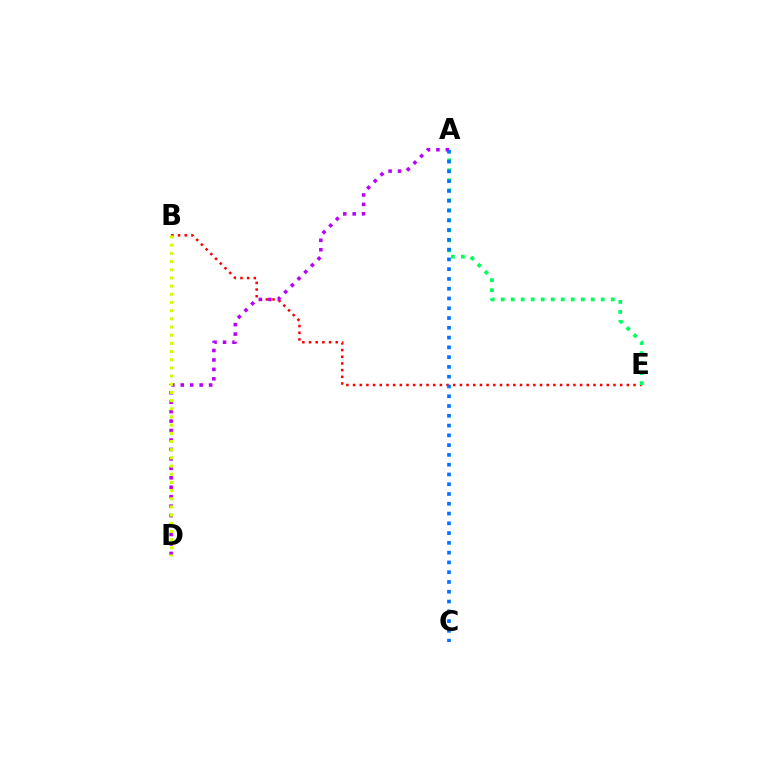{('B', 'E'): [{'color': '#ff0000', 'line_style': 'dotted', 'thickness': 1.81}], ('A', 'E'): [{'color': '#00ff5c', 'line_style': 'dotted', 'thickness': 2.72}], ('A', 'D'): [{'color': '#b900ff', 'line_style': 'dotted', 'thickness': 2.57}], ('A', 'C'): [{'color': '#0074ff', 'line_style': 'dotted', 'thickness': 2.66}], ('B', 'D'): [{'color': '#d1ff00', 'line_style': 'dotted', 'thickness': 2.22}]}